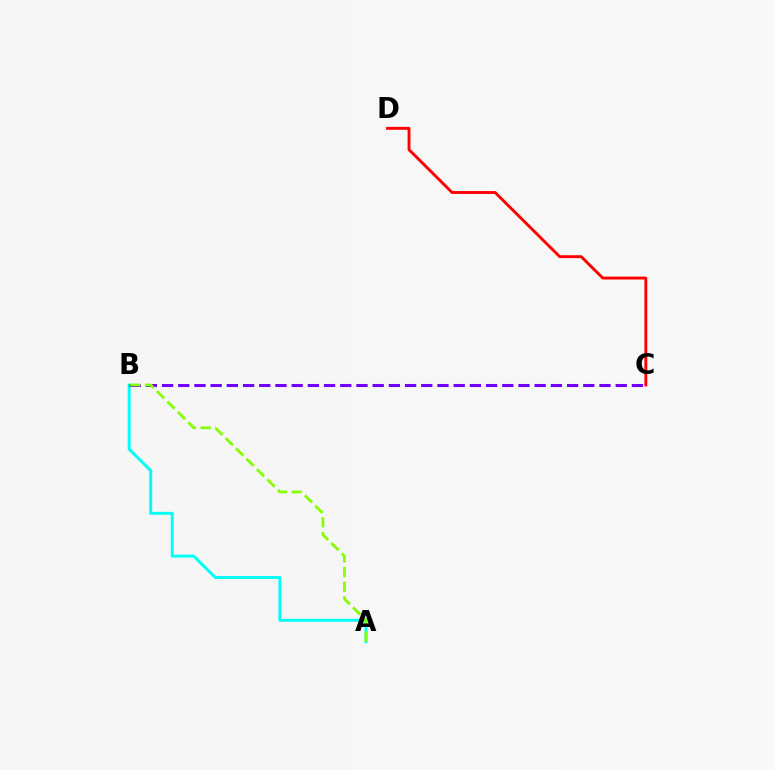{('A', 'B'): [{'color': '#00fff6', 'line_style': 'solid', 'thickness': 2.12}, {'color': '#84ff00', 'line_style': 'dashed', 'thickness': 1.99}], ('B', 'C'): [{'color': '#7200ff', 'line_style': 'dashed', 'thickness': 2.2}], ('C', 'D'): [{'color': '#ff0000', 'line_style': 'solid', 'thickness': 2.08}]}